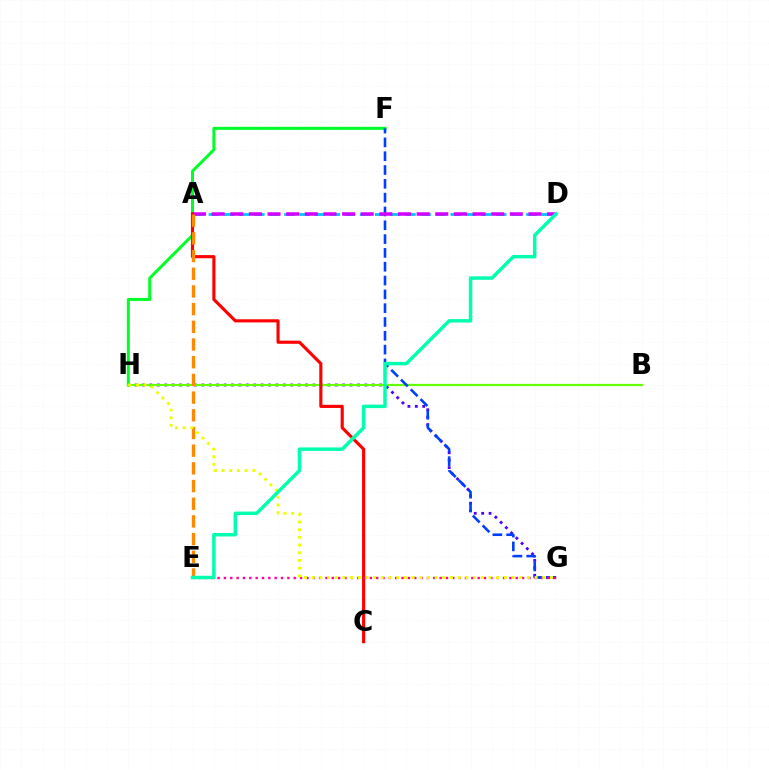{('A', 'D'): [{'color': '#00c7ff', 'line_style': 'dashed', 'thickness': 2.05}, {'color': '#d600ff', 'line_style': 'dashed', 'thickness': 2.53}], ('G', 'H'): [{'color': '#4f00ff', 'line_style': 'dotted', 'thickness': 2.01}, {'color': '#eeff00', 'line_style': 'dotted', 'thickness': 2.09}], ('F', 'H'): [{'color': '#00ff27', 'line_style': 'solid', 'thickness': 2.16}], ('B', 'H'): [{'color': '#66ff00', 'line_style': 'solid', 'thickness': 1.59}], ('F', 'G'): [{'color': '#003fff', 'line_style': 'dashed', 'thickness': 1.88}], ('A', 'C'): [{'color': '#ff0000', 'line_style': 'solid', 'thickness': 2.25}], ('A', 'E'): [{'color': '#ff8800', 'line_style': 'dashed', 'thickness': 2.4}], ('E', 'G'): [{'color': '#ff00a0', 'line_style': 'dotted', 'thickness': 1.72}], ('D', 'E'): [{'color': '#00ffaf', 'line_style': 'solid', 'thickness': 2.5}]}